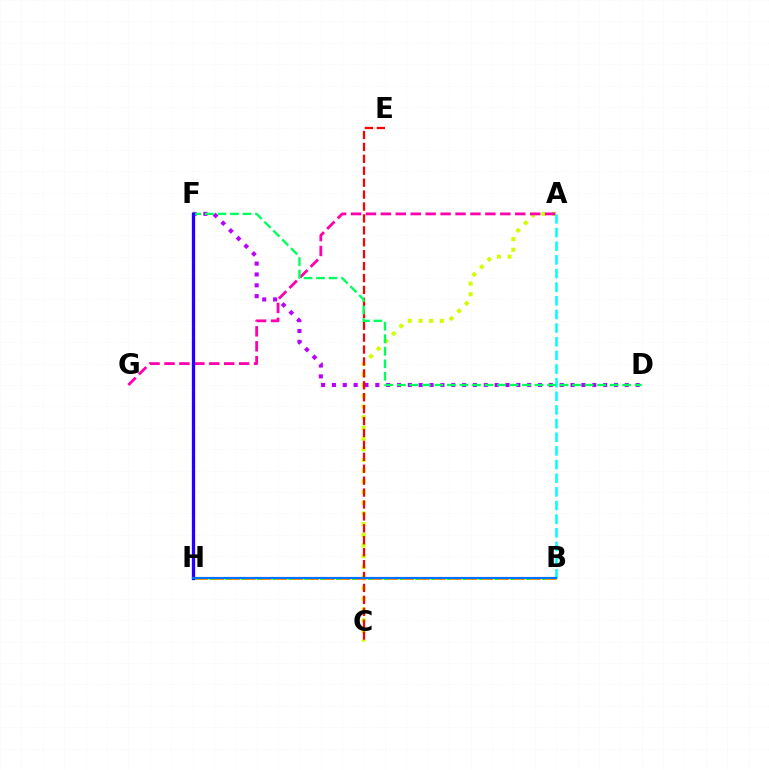{('B', 'H'): [{'color': '#3dff00', 'line_style': 'dashed', 'thickness': 2.15}, {'color': '#ff9400', 'line_style': 'dashed', 'thickness': 2.15}, {'color': '#0074ff', 'line_style': 'solid', 'thickness': 1.57}], ('A', 'C'): [{'color': '#d1ff00', 'line_style': 'dotted', 'thickness': 2.9}], ('A', 'G'): [{'color': '#ff00ac', 'line_style': 'dashed', 'thickness': 2.03}], ('D', 'F'): [{'color': '#b900ff', 'line_style': 'dotted', 'thickness': 2.95}, {'color': '#00ff5c', 'line_style': 'dashed', 'thickness': 1.7}], ('A', 'B'): [{'color': '#00fff6', 'line_style': 'dashed', 'thickness': 1.85}], ('C', 'E'): [{'color': '#ff0000', 'line_style': 'dashed', 'thickness': 1.62}], ('F', 'H'): [{'color': '#2500ff', 'line_style': 'solid', 'thickness': 2.37}]}